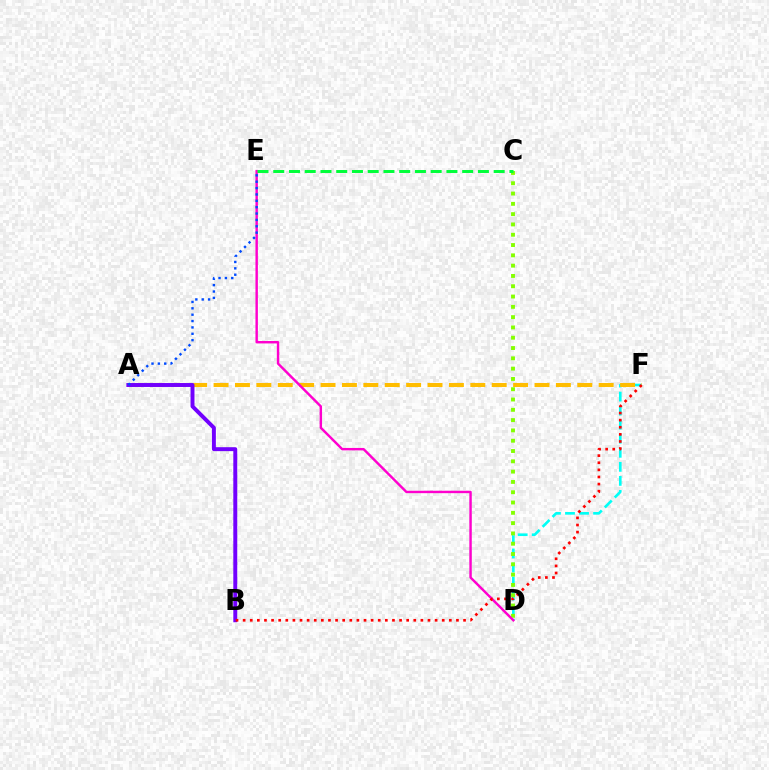{('D', 'F'): [{'color': '#00fff6', 'line_style': 'dashed', 'thickness': 1.91}], ('A', 'F'): [{'color': '#ffbd00', 'line_style': 'dashed', 'thickness': 2.91}], ('C', 'D'): [{'color': '#84ff00', 'line_style': 'dotted', 'thickness': 2.8}], ('D', 'E'): [{'color': '#ff00cf', 'line_style': 'solid', 'thickness': 1.75}], ('A', 'B'): [{'color': '#7200ff', 'line_style': 'solid', 'thickness': 2.84}], ('A', 'E'): [{'color': '#004bff', 'line_style': 'dotted', 'thickness': 1.73}], ('C', 'E'): [{'color': '#00ff39', 'line_style': 'dashed', 'thickness': 2.14}], ('B', 'F'): [{'color': '#ff0000', 'line_style': 'dotted', 'thickness': 1.93}]}